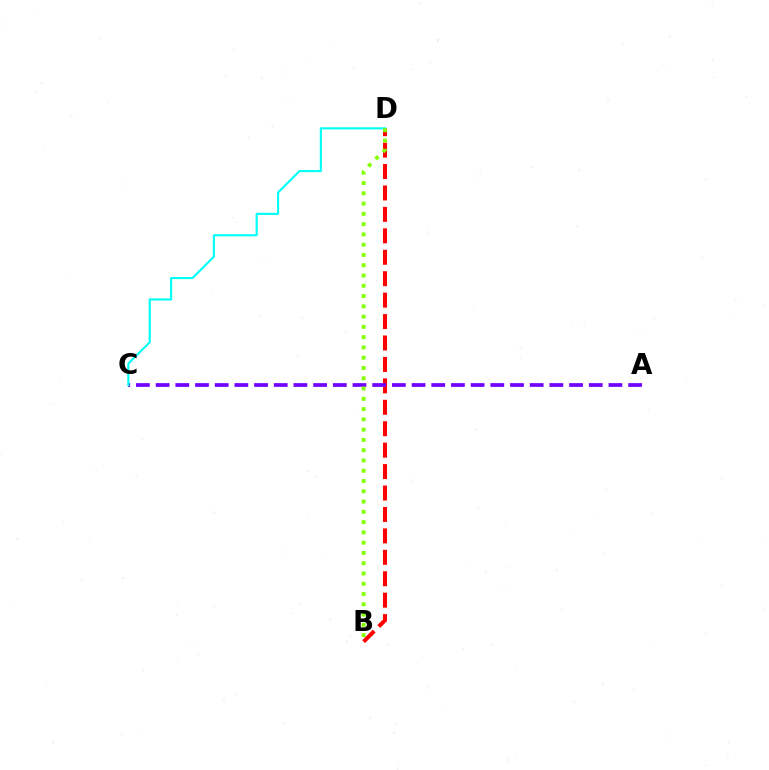{('B', 'D'): [{'color': '#ff0000', 'line_style': 'dashed', 'thickness': 2.91}, {'color': '#84ff00', 'line_style': 'dotted', 'thickness': 2.79}], ('A', 'C'): [{'color': '#7200ff', 'line_style': 'dashed', 'thickness': 2.67}], ('C', 'D'): [{'color': '#00fff6', 'line_style': 'solid', 'thickness': 1.52}]}